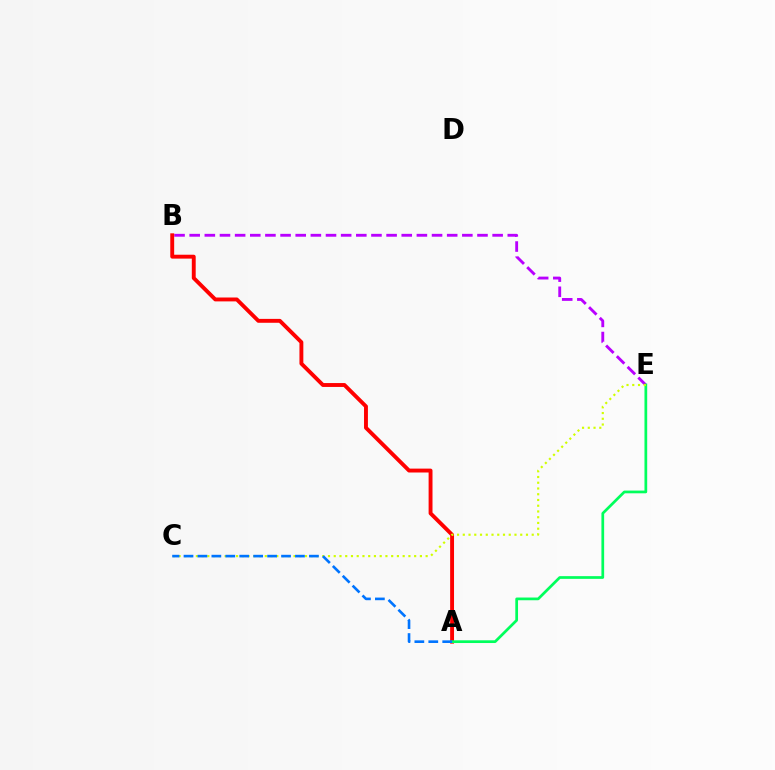{('B', 'E'): [{'color': '#b900ff', 'line_style': 'dashed', 'thickness': 2.06}], ('A', 'B'): [{'color': '#ff0000', 'line_style': 'solid', 'thickness': 2.8}], ('A', 'E'): [{'color': '#00ff5c', 'line_style': 'solid', 'thickness': 1.96}], ('C', 'E'): [{'color': '#d1ff00', 'line_style': 'dotted', 'thickness': 1.56}], ('A', 'C'): [{'color': '#0074ff', 'line_style': 'dashed', 'thickness': 1.89}]}